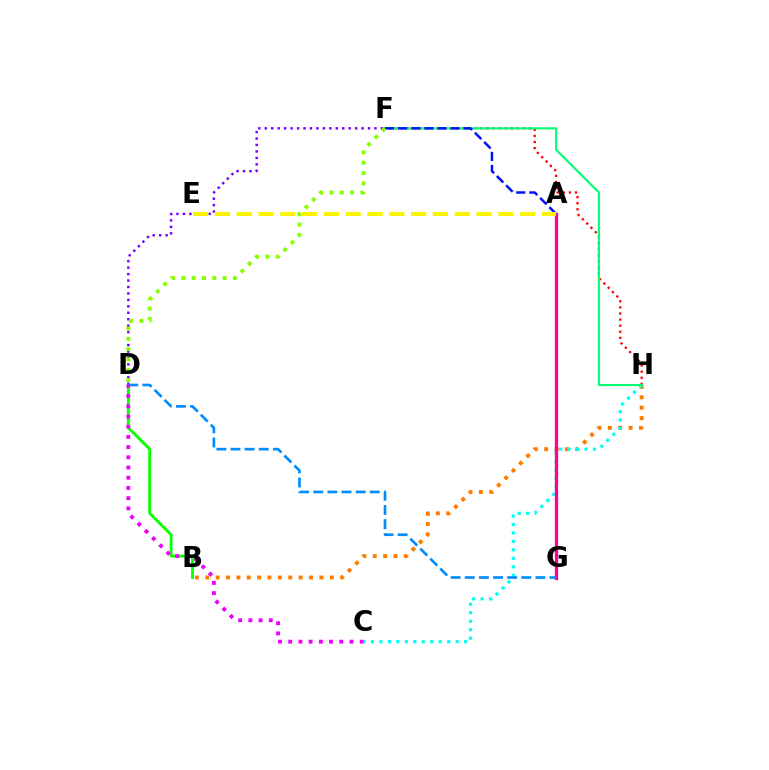{('B', 'D'): [{'color': '#08ff00', 'line_style': 'solid', 'thickness': 2.04}], ('B', 'H'): [{'color': '#ff7c00', 'line_style': 'dotted', 'thickness': 2.82}], ('C', 'H'): [{'color': '#00fff6', 'line_style': 'dotted', 'thickness': 2.3}], ('A', 'G'): [{'color': '#ff0094', 'line_style': 'solid', 'thickness': 2.37}], ('F', 'H'): [{'color': '#ff0000', 'line_style': 'dotted', 'thickness': 1.66}, {'color': '#00ff74', 'line_style': 'solid', 'thickness': 1.52}], ('D', 'F'): [{'color': '#7200ff', 'line_style': 'dotted', 'thickness': 1.75}, {'color': '#84ff00', 'line_style': 'dotted', 'thickness': 2.8}], ('A', 'F'): [{'color': '#0010ff', 'line_style': 'dashed', 'thickness': 1.78}], ('A', 'E'): [{'color': '#fcf500', 'line_style': 'dashed', 'thickness': 2.96}], ('D', 'G'): [{'color': '#008cff', 'line_style': 'dashed', 'thickness': 1.92}], ('C', 'D'): [{'color': '#ee00ff', 'line_style': 'dotted', 'thickness': 2.77}]}